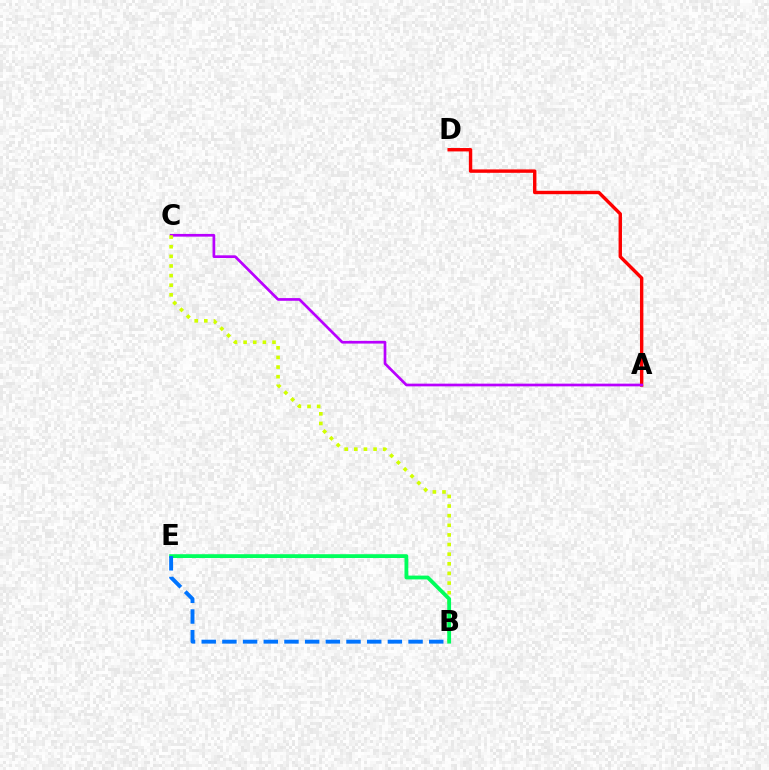{('A', 'D'): [{'color': '#ff0000', 'line_style': 'solid', 'thickness': 2.45}], ('A', 'C'): [{'color': '#b900ff', 'line_style': 'solid', 'thickness': 1.95}], ('B', 'C'): [{'color': '#d1ff00', 'line_style': 'dotted', 'thickness': 2.62}], ('B', 'E'): [{'color': '#00ff5c', 'line_style': 'solid', 'thickness': 2.74}, {'color': '#0074ff', 'line_style': 'dashed', 'thickness': 2.81}]}